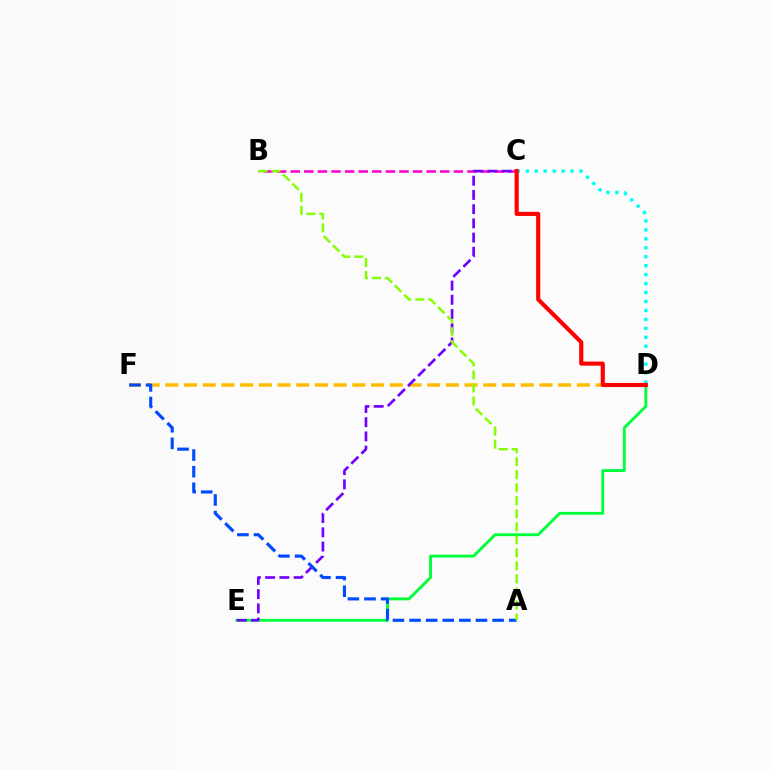{('D', 'F'): [{'color': '#ffbd00', 'line_style': 'dashed', 'thickness': 2.54}], ('B', 'C'): [{'color': '#ff00cf', 'line_style': 'dashed', 'thickness': 1.85}], ('D', 'E'): [{'color': '#00ff39', 'line_style': 'solid', 'thickness': 2.07}], ('C', 'E'): [{'color': '#7200ff', 'line_style': 'dashed', 'thickness': 1.93}], ('A', 'F'): [{'color': '#004bff', 'line_style': 'dashed', 'thickness': 2.26}], ('C', 'D'): [{'color': '#00fff6', 'line_style': 'dotted', 'thickness': 2.43}, {'color': '#ff0000', 'line_style': 'solid', 'thickness': 2.96}], ('A', 'B'): [{'color': '#84ff00', 'line_style': 'dashed', 'thickness': 1.77}]}